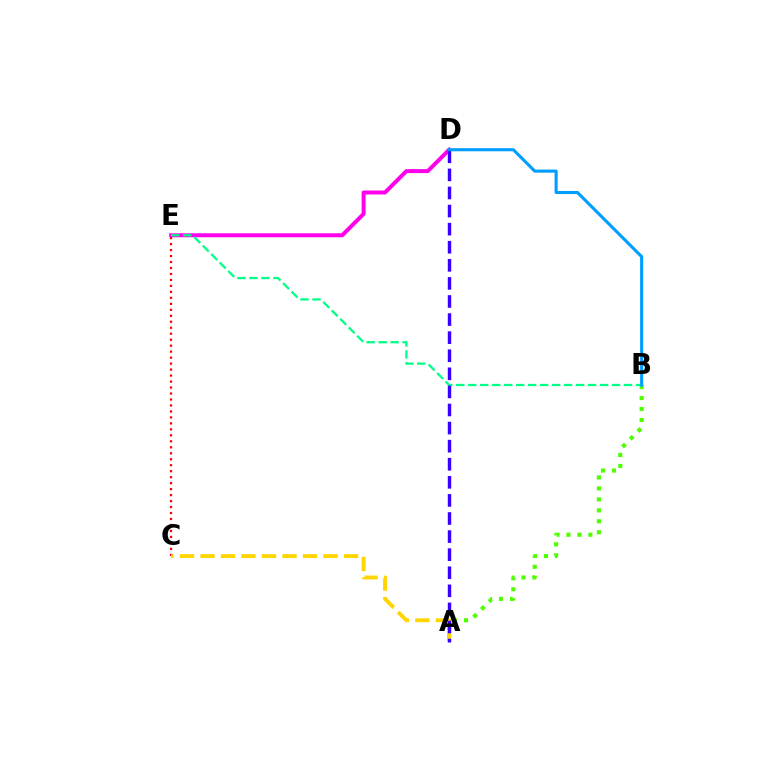{('C', 'E'): [{'color': '#ff0000', 'line_style': 'dotted', 'thickness': 1.62}], ('D', 'E'): [{'color': '#ff00ed', 'line_style': 'solid', 'thickness': 2.87}], ('A', 'B'): [{'color': '#4fff00', 'line_style': 'dotted', 'thickness': 2.98}], ('A', 'C'): [{'color': '#ffd500', 'line_style': 'dashed', 'thickness': 2.79}], ('B', 'E'): [{'color': '#00ff86', 'line_style': 'dashed', 'thickness': 1.63}], ('A', 'D'): [{'color': '#3700ff', 'line_style': 'dashed', 'thickness': 2.46}], ('B', 'D'): [{'color': '#009eff', 'line_style': 'solid', 'thickness': 2.22}]}